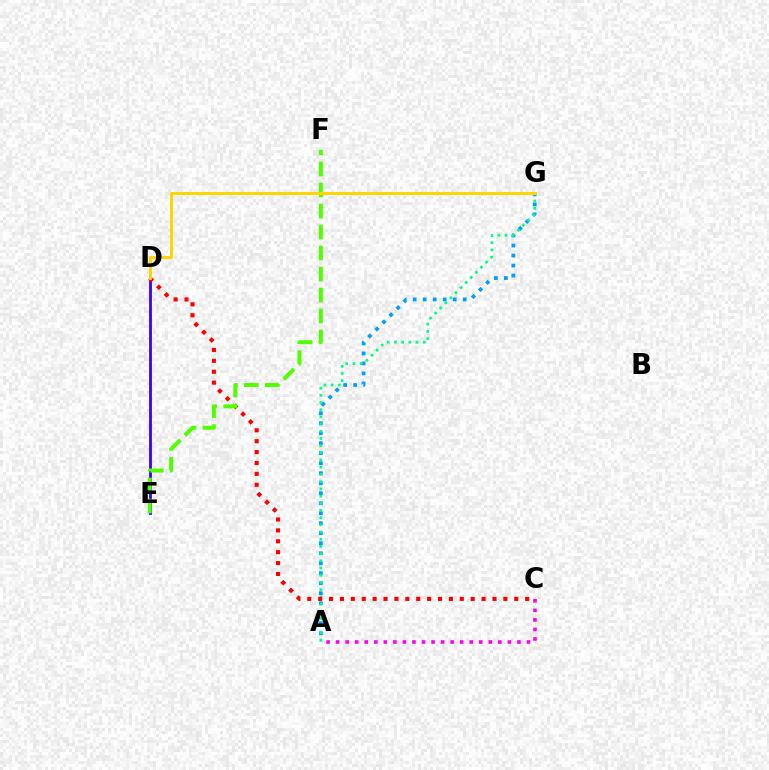{('A', 'G'): [{'color': '#009eff', 'line_style': 'dotted', 'thickness': 2.72}, {'color': '#00ff86', 'line_style': 'dotted', 'thickness': 1.96}], ('D', 'E'): [{'color': '#3700ff', 'line_style': 'solid', 'thickness': 2.01}], ('A', 'C'): [{'color': '#ff00ed', 'line_style': 'dotted', 'thickness': 2.59}], ('C', 'D'): [{'color': '#ff0000', 'line_style': 'dotted', 'thickness': 2.96}], ('E', 'F'): [{'color': '#4fff00', 'line_style': 'dashed', 'thickness': 2.85}], ('D', 'G'): [{'color': '#ffd500', 'line_style': 'solid', 'thickness': 2.12}]}